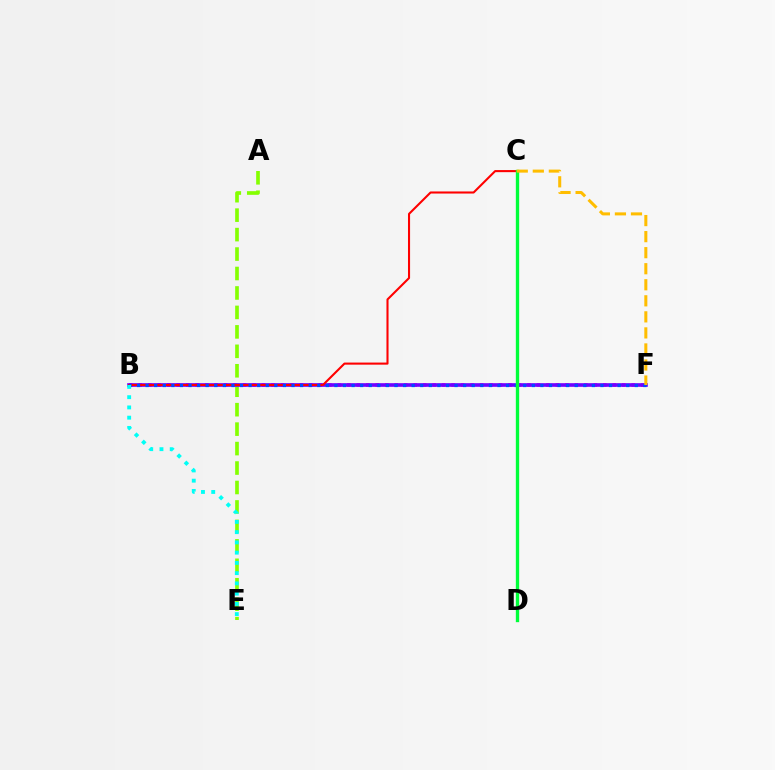{('B', 'F'): [{'color': '#ff00cf', 'line_style': 'dotted', 'thickness': 2.58}, {'color': '#7200ff', 'line_style': 'solid', 'thickness': 2.62}, {'color': '#004bff', 'line_style': 'dotted', 'thickness': 2.33}], ('A', 'E'): [{'color': '#84ff00', 'line_style': 'dashed', 'thickness': 2.64}], ('B', 'C'): [{'color': '#ff0000', 'line_style': 'solid', 'thickness': 1.5}], ('B', 'E'): [{'color': '#00fff6', 'line_style': 'dotted', 'thickness': 2.78}], ('C', 'D'): [{'color': '#00ff39', 'line_style': 'solid', 'thickness': 2.4}], ('C', 'F'): [{'color': '#ffbd00', 'line_style': 'dashed', 'thickness': 2.18}]}